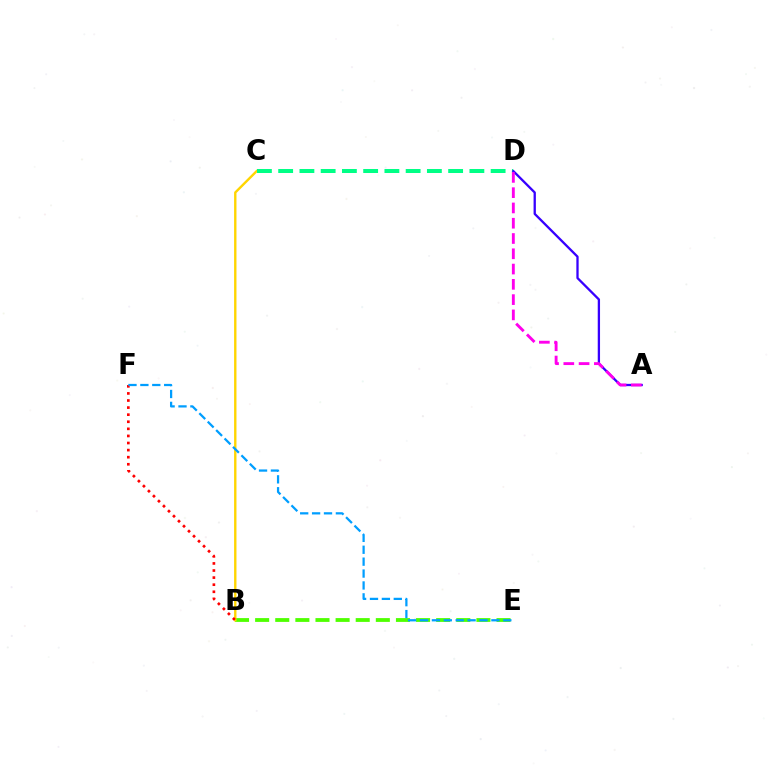{('B', 'E'): [{'color': '#4fff00', 'line_style': 'dashed', 'thickness': 2.73}], ('B', 'C'): [{'color': '#ffd500', 'line_style': 'solid', 'thickness': 1.71}], ('B', 'F'): [{'color': '#ff0000', 'line_style': 'dotted', 'thickness': 1.92}], ('C', 'D'): [{'color': '#00ff86', 'line_style': 'dashed', 'thickness': 2.89}], ('E', 'F'): [{'color': '#009eff', 'line_style': 'dashed', 'thickness': 1.62}], ('A', 'D'): [{'color': '#3700ff', 'line_style': 'solid', 'thickness': 1.66}, {'color': '#ff00ed', 'line_style': 'dashed', 'thickness': 2.08}]}